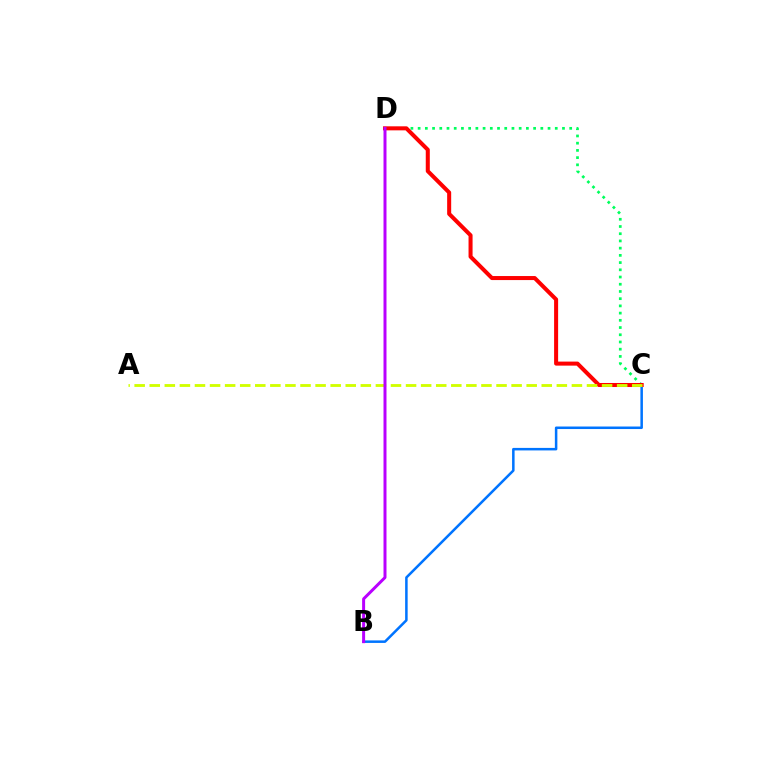{('C', 'D'): [{'color': '#00ff5c', 'line_style': 'dotted', 'thickness': 1.96}, {'color': '#ff0000', 'line_style': 'solid', 'thickness': 2.9}], ('B', 'C'): [{'color': '#0074ff', 'line_style': 'solid', 'thickness': 1.81}], ('A', 'C'): [{'color': '#d1ff00', 'line_style': 'dashed', 'thickness': 2.05}], ('B', 'D'): [{'color': '#b900ff', 'line_style': 'solid', 'thickness': 2.15}]}